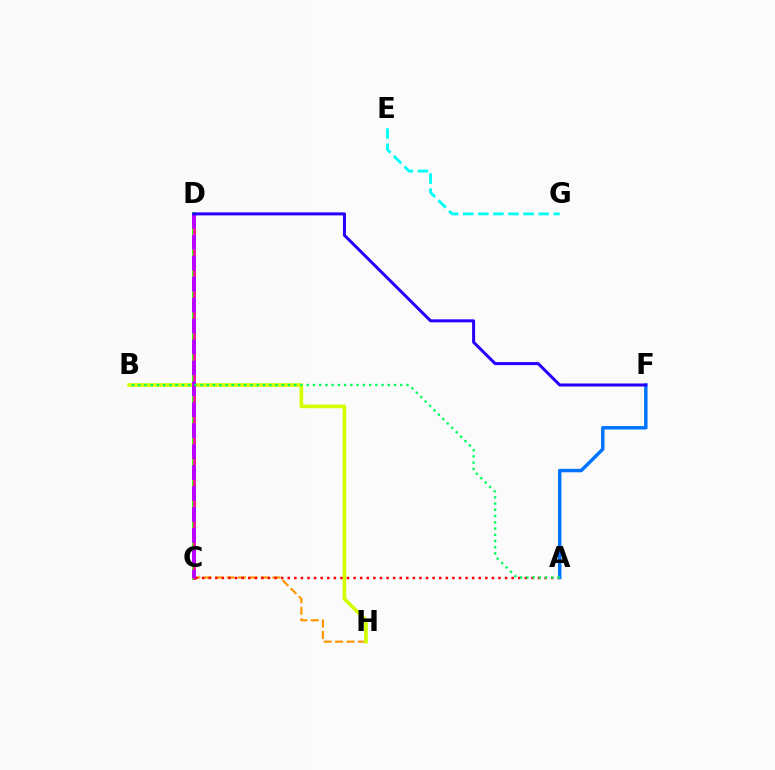{('C', 'H'): [{'color': '#ff9400', 'line_style': 'dashed', 'thickness': 1.55}], ('B', 'H'): [{'color': '#d1ff00', 'line_style': 'solid', 'thickness': 2.63}], ('C', 'D'): [{'color': '#3dff00', 'line_style': 'solid', 'thickness': 2.8}, {'color': '#ff00ac', 'line_style': 'solid', 'thickness': 1.93}, {'color': '#b900ff', 'line_style': 'dashed', 'thickness': 2.84}], ('A', 'C'): [{'color': '#ff0000', 'line_style': 'dotted', 'thickness': 1.79}], ('A', 'F'): [{'color': '#0074ff', 'line_style': 'solid', 'thickness': 2.48}], ('A', 'B'): [{'color': '#00ff5c', 'line_style': 'dotted', 'thickness': 1.69}], ('D', 'F'): [{'color': '#2500ff', 'line_style': 'solid', 'thickness': 2.17}], ('E', 'G'): [{'color': '#00fff6', 'line_style': 'dashed', 'thickness': 2.05}]}